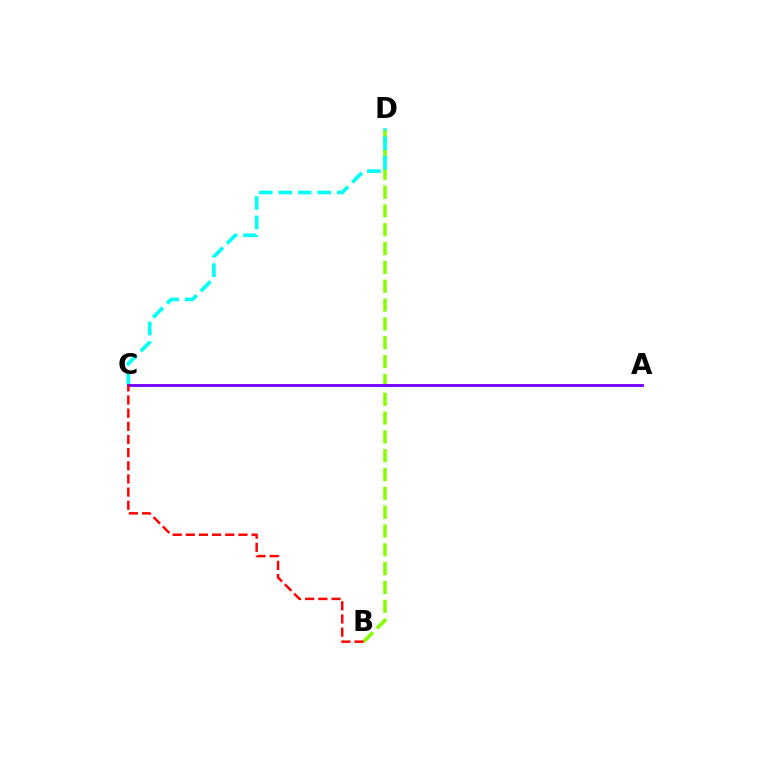{('B', 'D'): [{'color': '#84ff00', 'line_style': 'dashed', 'thickness': 2.56}], ('C', 'D'): [{'color': '#00fff6', 'line_style': 'dashed', 'thickness': 2.65}], ('A', 'C'): [{'color': '#7200ff', 'line_style': 'solid', 'thickness': 2.05}], ('B', 'C'): [{'color': '#ff0000', 'line_style': 'dashed', 'thickness': 1.79}]}